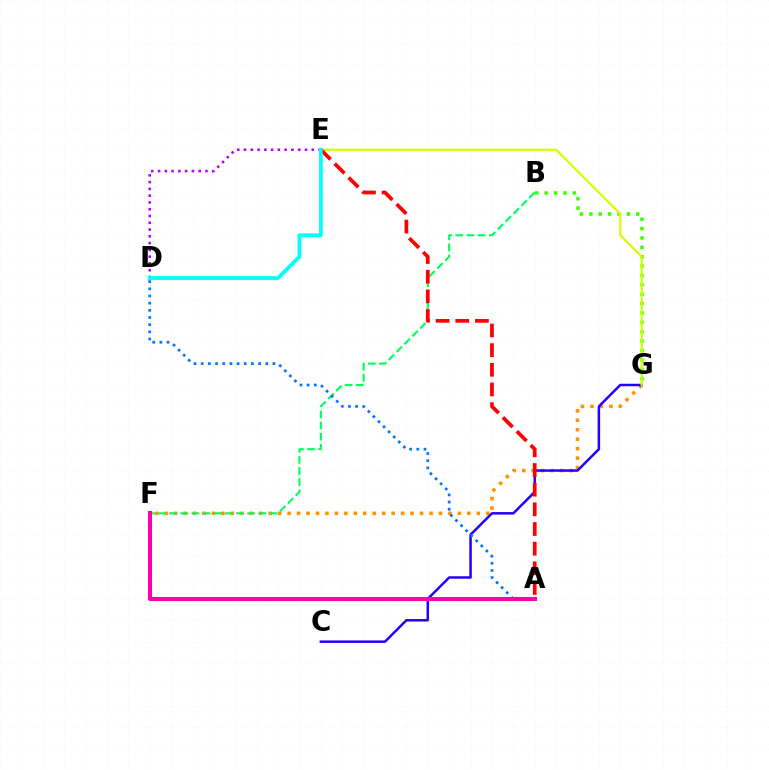{('B', 'G'): [{'color': '#3dff00', 'line_style': 'dotted', 'thickness': 2.55}], ('F', 'G'): [{'color': '#ff9400', 'line_style': 'dotted', 'thickness': 2.57}], ('B', 'F'): [{'color': '#00ff5c', 'line_style': 'dashed', 'thickness': 1.51}], ('C', 'G'): [{'color': '#2500ff', 'line_style': 'solid', 'thickness': 1.81}], ('E', 'G'): [{'color': '#d1ff00', 'line_style': 'solid', 'thickness': 1.58}], ('D', 'E'): [{'color': '#b900ff', 'line_style': 'dotted', 'thickness': 1.84}, {'color': '#00fff6', 'line_style': 'solid', 'thickness': 2.71}], ('A', 'E'): [{'color': '#ff0000', 'line_style': 'dashed', 'thickness': 2.67}], ('A', 'D'): [{'color': '#0074ff', 'line_style': 'dotted', 'thickness': 1.95}], ('A', 'F'): [{'color': '#ff00ac', 'line_style': 'solid', 'thickness': 2.9}]}